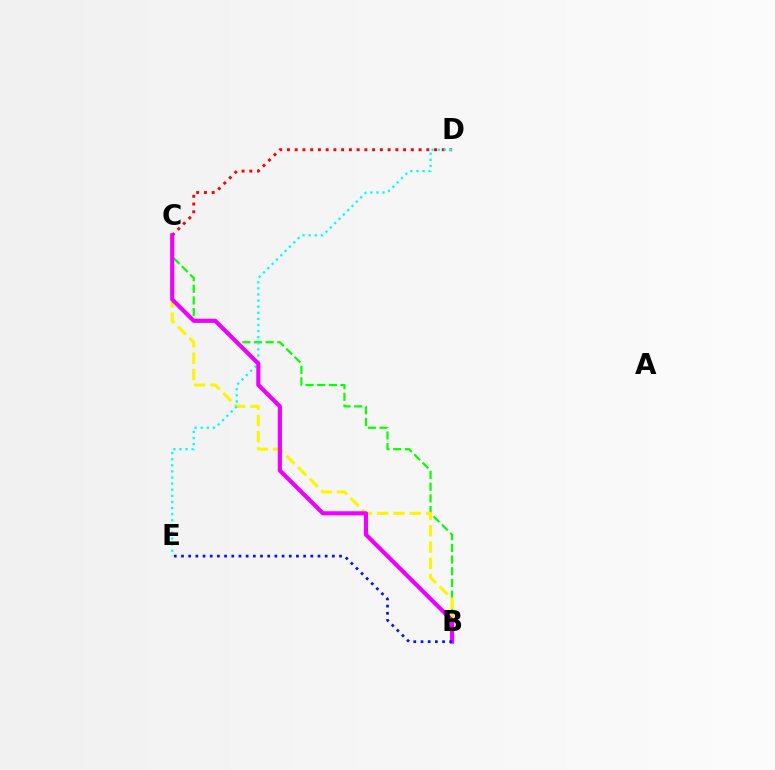{('C', 'D'): [{'color': '#ff0000', 'line_style': 'dotted', 'thickness': 2.1}], ('B', 'C'): [{'color': '#08ff00', 'line_style': 'dashed', 'thickness': 1.59}, {'color': '#fcf500', 'line_style': 'dashed', 'thickness': 2.22}, {'color': '#ee00ff', 'line_style': 'solid', 'thickness': 2.97}], ('D', 'E'): [{'color': '#00fff6', 'line_style': 'dotted', 'thickness': 1.66}], ('B', 'E'): [{'color': '#0010ff', 'line_style': 'dotted', 'thickness': 1.95}]}